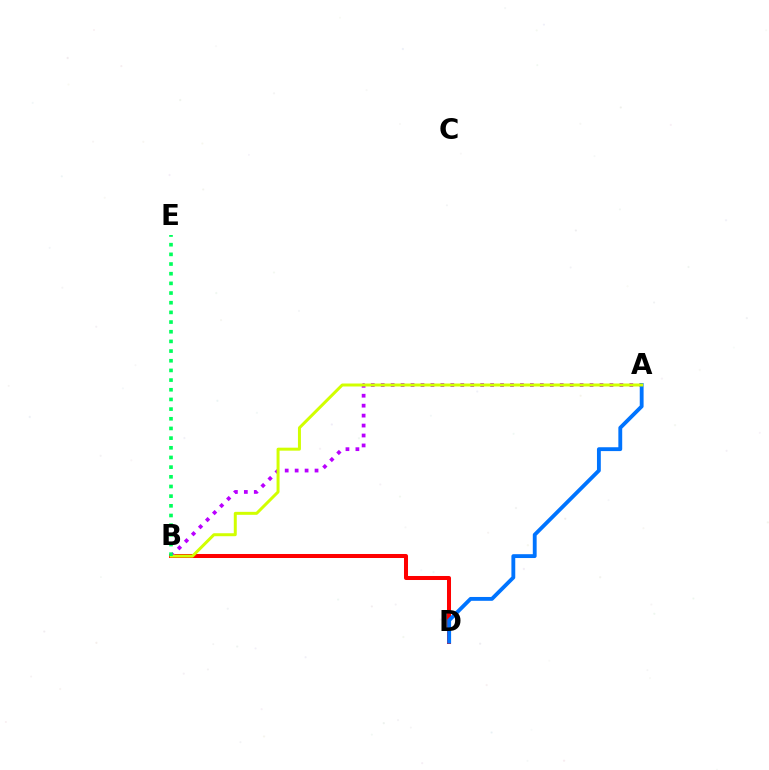{('B', 'D'): [{'color': '#ff0000', 'line_style': 'solid', 'thickness': 2.89}], ('A', 'B'): [{'color': '#b900ff', 'line_style': 'dotted', 'thickness': 2.7}, {'color': '#d1ff00', 'line_style': 'solid', 'thickness': 2.15}], ('A', 'D'): [{'color': '#0074ff', 'line_style': 'solid', 'thickness': 2.77}], ('B', 'E'): [{'color': '#00ff5c', 'line_style': 'dotted', 'thickness': 2.63}]}